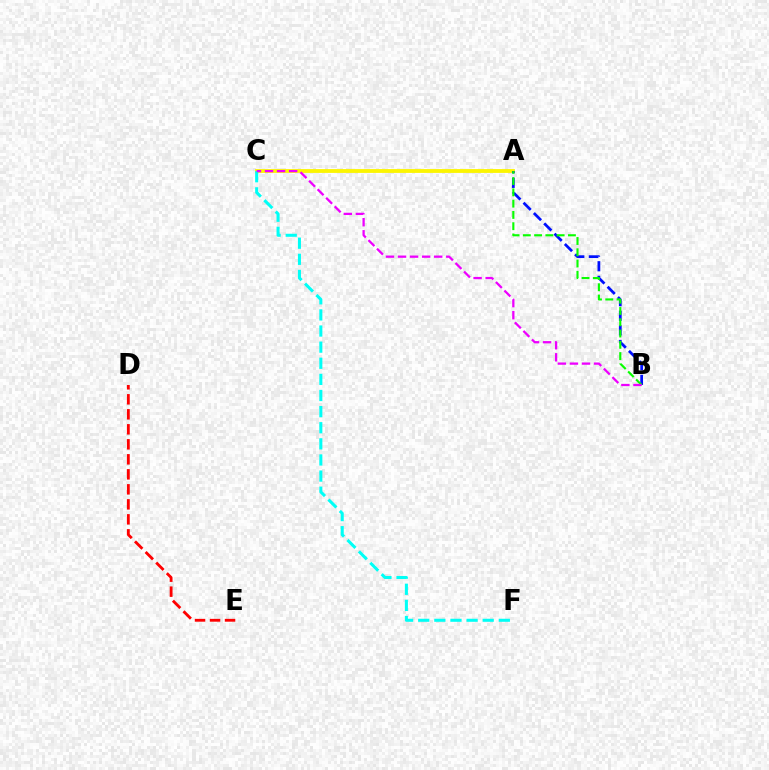{('A', 'C'): [{'color': '#fcf500', 'line_style': 'solid', 'thickness': 2.75}], ('A', 'B'): [{'color': '#0010ff', 'line_style': 'dashed', 'thickness': 1.98}, {'color': '#08ff00', 'line_style': 'dashed', 'thickness': 1.53}], ('D', 'E'): [{'color': '#ff0000', 'line_style': 'dashed', 'thickness': 2.04}], ('C', 'F'): [{'color': '#00fff6', 'line_style': 'dashed', 'thickness': 2.19}], ('B', 'C'): [{'color': '#ee00ff', 'line_style': 'dashed', 'thickness': 1.64}]}